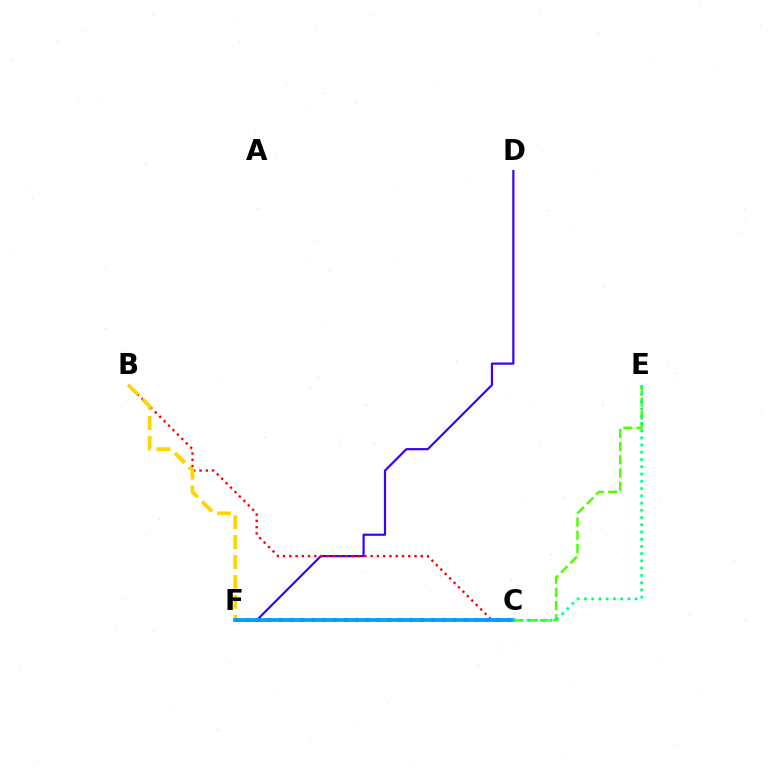{('D', 'F'): [{'color': '#3700ff', 'line_style': 'solid', 'thickness': 1.58}], ('B', 'C'): [{'color': '#ff0000', 'line_style': 'dotted', 'thickness': 1.7}], ('B', 'F'): [{'color': '#ffd500', 'line_style': 'dashed', 'thickness': 2.71}], ('C', 'E'): [{'color': '#4fff00', 'line_style': 'dashed', 'thickness': 1.79}, {'color': '#00ff86', 'line_style': 'dotted', 'thickness': 1.97}], ('C', 'F'): [{'color': '#ff00ed', 'line_style': 'dotted', 'thickness': 2.96}, {'color': '#009eff', 'line_style': 'solid', 'thickness': 2.68}]}